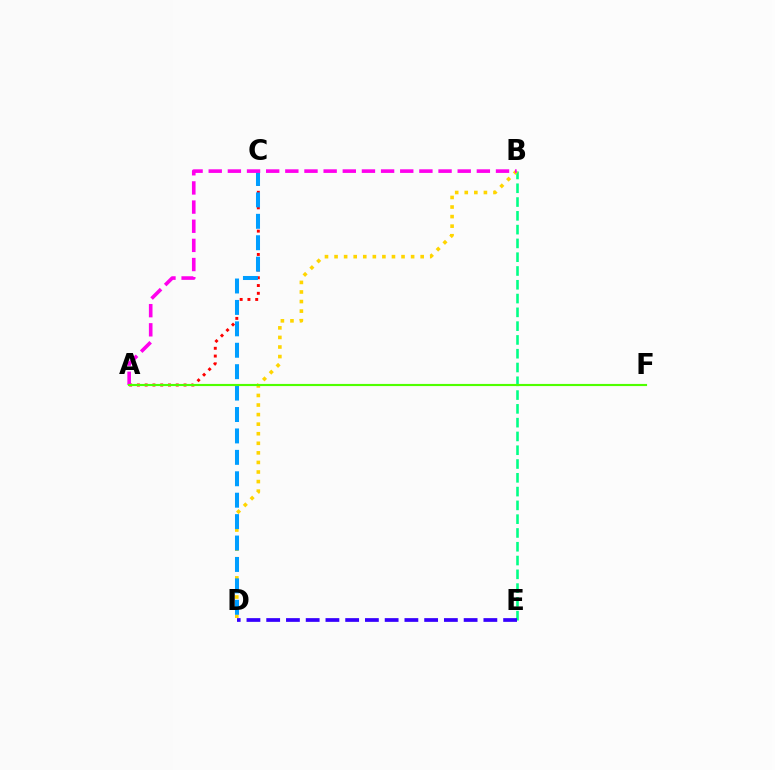{('A', 'C'): [{'color': '#ff0000', 'line_style': 'dotted', 'thickness': 2.11}], ('B', 'E'): [{'color': '#00ff86', 'line_style': 'dashed', 'thickness': 1.87}], ('B', 'D'): [{'color': '#ffd500', 'line_style': 'dotted', 'thickness': 2.6}], ('C', 'D'): [{'color': '#009eff', 'line_style': 'dashed', 'thickness': 2.91}], ('A', 'B'): [{'color': '#ff00ed', 'line_style': 'dashed', 'thickness': 2.6}], ('A', 'F'): [{'color': '#4fff00', 'line_style': 'solid', 'thickness': 1.55}], ('D', 'E'): [{'color': '#3700ff', 'line_style': 'dashed', 'thickness': 2.68}]}